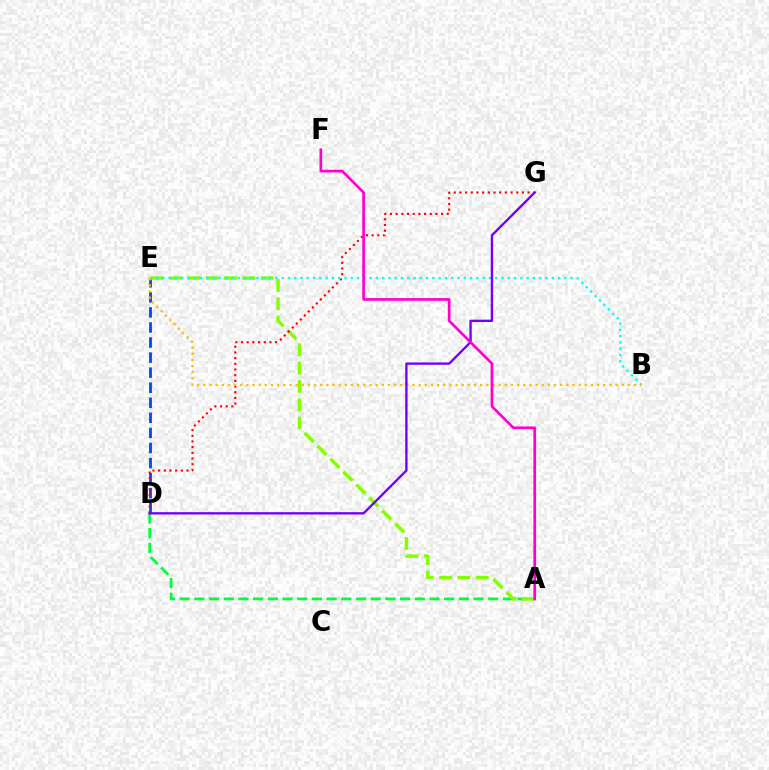{('D', 'E'): [{'color': '#004bff', 'line_style': 'dashed', 'thickness': 2.05}], ('A', 'D'): [{'color': '#00ff39', 'line_style': 'dashed', 'thickness': 2.0}], ('A', 'E'): [{'color': '#84ff00', 'line_style': 'dashed', 'thickness': 2.49}], ('D', 'G'): [{'color': '#ff0000', 'line_style': 'dotted', 'thickness': 1.54}, {'color': '#7200ff', 'line_style': 'solid', 'thickness': 1.69}], ('B', 'E'): [{'color': '#00fff6', 'line_style': 'dotted', 'thickness': 1.71}, {'color': '#ffbd00', 'line_style': 'dotted', 'thickness': 1.67}], ('A', 'F'): [{'color': '#ff00cf', 'line_style': 'solid', 'thickness': 1.94}]}